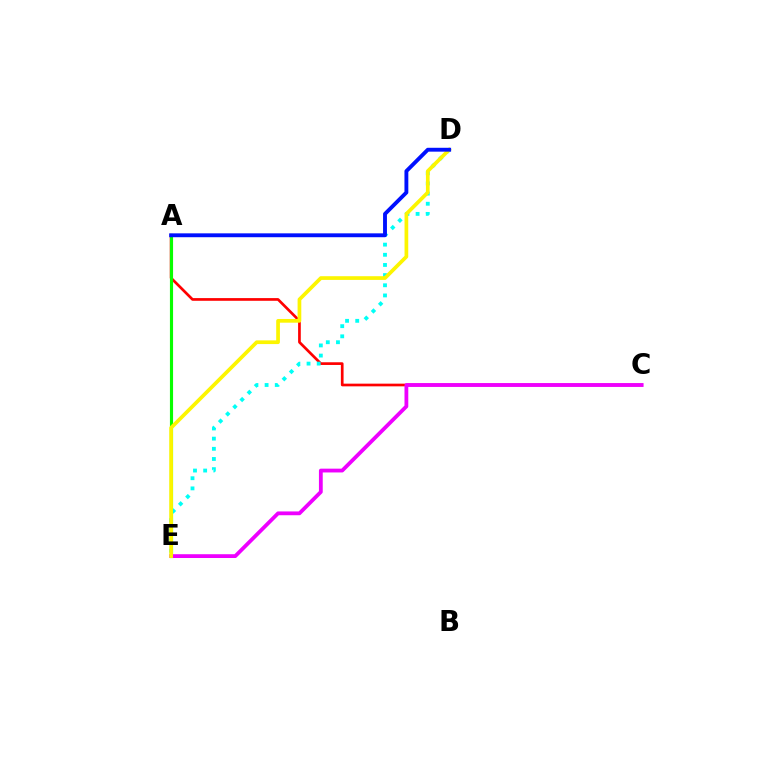{('A', 'C'): [{'color': '#ff0000', 'line_style': 'solid', 'thickness': 1.94}], ('A', 'E'): [{'color': '#08ff00', 'line_style': 'solid', 'thickness': 2.26}], ('D', 'E'): [{'color': '#00fff6', 'line_style': 'dotted', 'thickness': 2.76}, {'color': '#fcf500', 'line_style': 'solid', 'thickness': 2.67}], ('C', 'E'): [{'color': '#ee00ff', 'line_style': 'solid', 'thickness': 2.73}], ('A', 'D'): [{'color': '#0010ff', 'line_style': 'solid', 'thickness': 2.79}]}